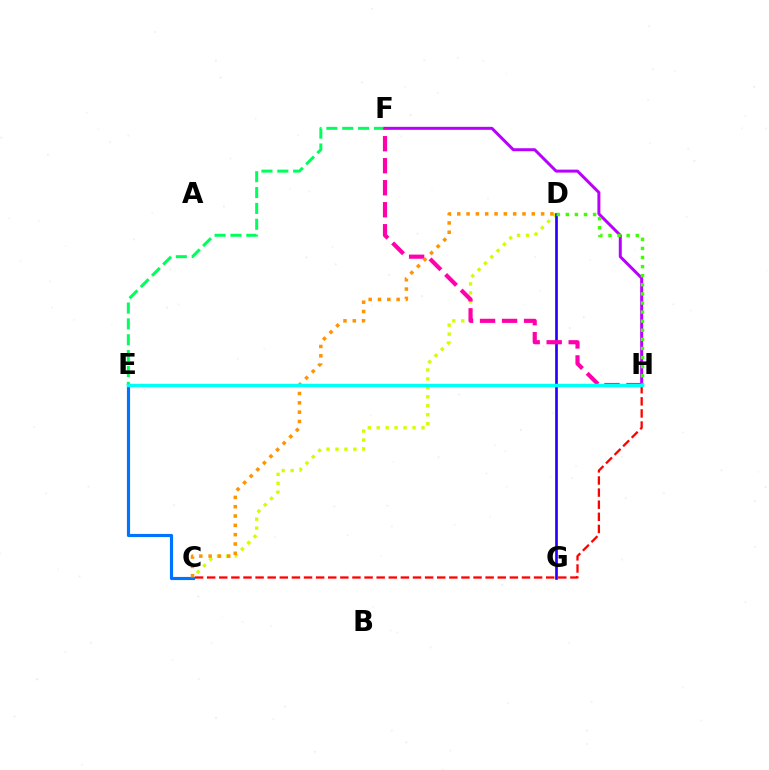{('C', 'D'): [{'color': '#d1ff00', 'line_style': 'dotted', 'thickness': 2.43}, {'color': '#ff9400', 'line_style': 'dotted', 'thickness': 2.53}], ('E', 'F'): [{'color': '#00ff5c', 'line_style': 'dashed', 'thickness': 2.16}], ('D', 'G'): [{'color': '#2500ff', 'line_style': 'solid', 'thickness': 1.92}], ('C', 'H'): [{'color': '#ff0000', 'line_style': 'dashed', 'thickness': 1.64}], ('F', 'H'): [{'color': '#b900ff', 'line_style': 'solid', 'thickness': 2.14}, {'color': '#ff00ac', 'line_style': 'dashed', 'thickness': 2.99}], ('C', 'E'): [{'color': '#0074ff', 'line_style': 'solid', 'thickness': 2.26}], ('D', 'H'): [{'color': '#3dff00', 'line_style': 'dotted', 'thickness': 2.47}], ('E', 'H'): [{'color': '#00fff6', 'line_style': 'solid', 'thickness': 2.48}]}